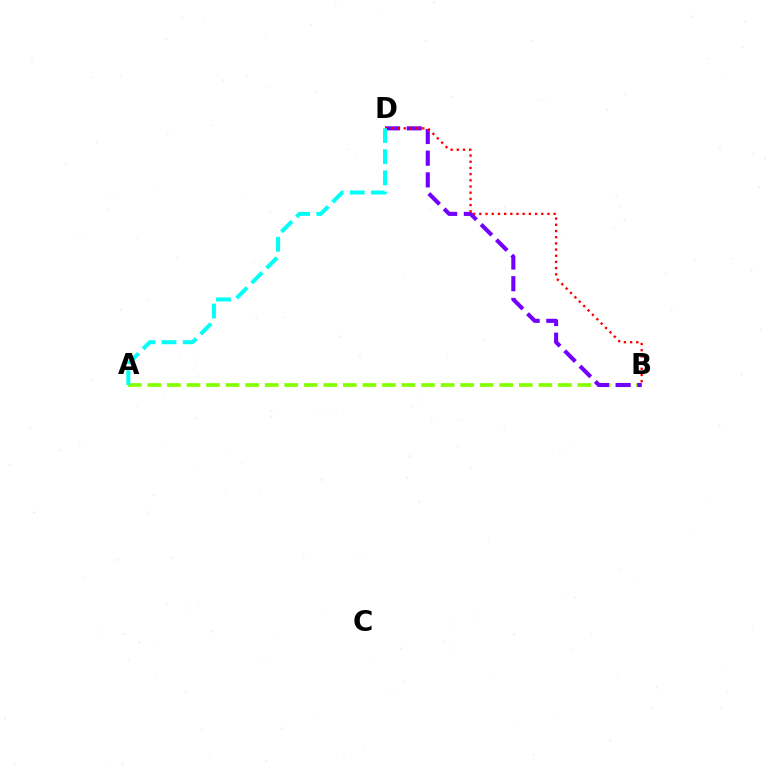{('A', 'B'): [{'color': '#84ff00', 'line_style': 'dashed', 'thickness': 2.66}], ('B', 'D'): [{'color': '#7200ff', 'line_style': 'dashed', 'thickness': 2.95}, {'color': '#ff0000', 'line_style': 'dotted', 'thickness': 1.68}], ('A', 'D'): [{'color': '#00fff6', 'line_style': 'dashed', 'thickness': 2.88}]}